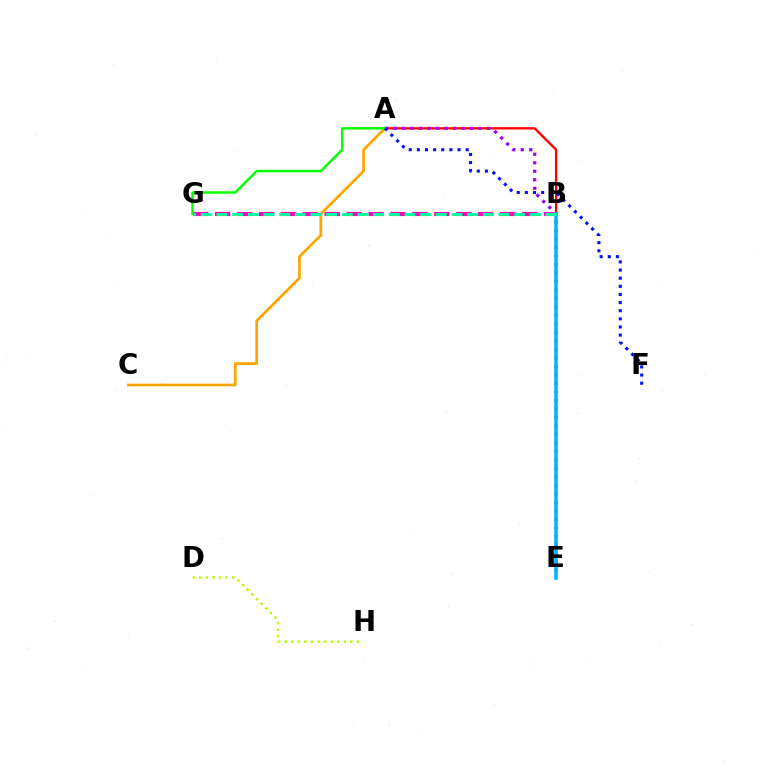{('D', 'H'): [{'color': '#b3ff00', 'line_style': 'dotted', 'thickness': 1.78}], ('A', 'C'): [{'color': '#ffa500', 'line_style': 'solid', 'thickness': 1.98}], ('A', 'B'): [{'color': '#ff0000', 'line_style': 'solid', 'thickness': 1.69}], ('A', 'E'): [{'color': '#9b00ff', 'line_style': 'dotted', 'thickness': 2.31}], ('B', 'G'): [{'color': '#ff00bd', 'line_style': 'dashed', 'thickness': 2.98}, {'color': '#00ff9d', 'line_style': 'dashed', 'thickness': 2.13}], ('B', 'E'): [{'color': '#00b5ff', 'line_style': 'solid', 'thickness': 2.55}], ('A', 'G'): [{'color': '#08ff00', 'line_style': 'solid', 'thickness': 1.8}], ('A', 'F'): [{'color': '#0010ff', 'line_style': 'dotted', 'thickness': 2.21}]}